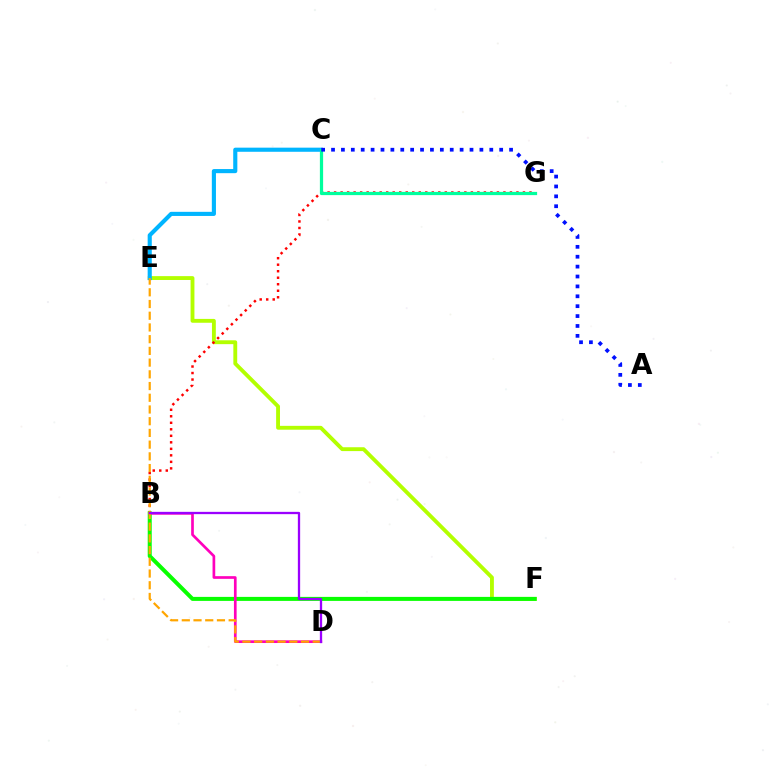{('E', 'F'): [{'color': '#b3ff00', 'line_style': 'solid', 'thickness': 2.78}], ('B', 'G'): [{'color': '#ff0000', 'line_style': 'dotted', 'thickness': 1.77}], ('B', 'F'): [{'color': '#08ff00', 'line_style': 'solid', 'thickness': 2.88}], ('C', 'E'): [{'color': '#00b5ff', 'line_style': 'solid', 'thickness': 2.97}], ('C', 'G'): [{'color': '#00ff9d', 'line_style': 'solid', 'thickness': 2.33}], ('A', 'C'): [{'color': '#0010ff', 'line_style': 'dotted', 'thickness': 2.69}], ('B', 'D'): [{'color': '#ff00bd', 'line_style': 'solid', 'thickness': 1.93}, {'color': '#9b00ff', 'line_style': 'solid', 'thickness': 1.65}], ('D', 'E'): [{'color': '#ffa500', 'line_style': 'dashed', 'thickness': 1.59}]}